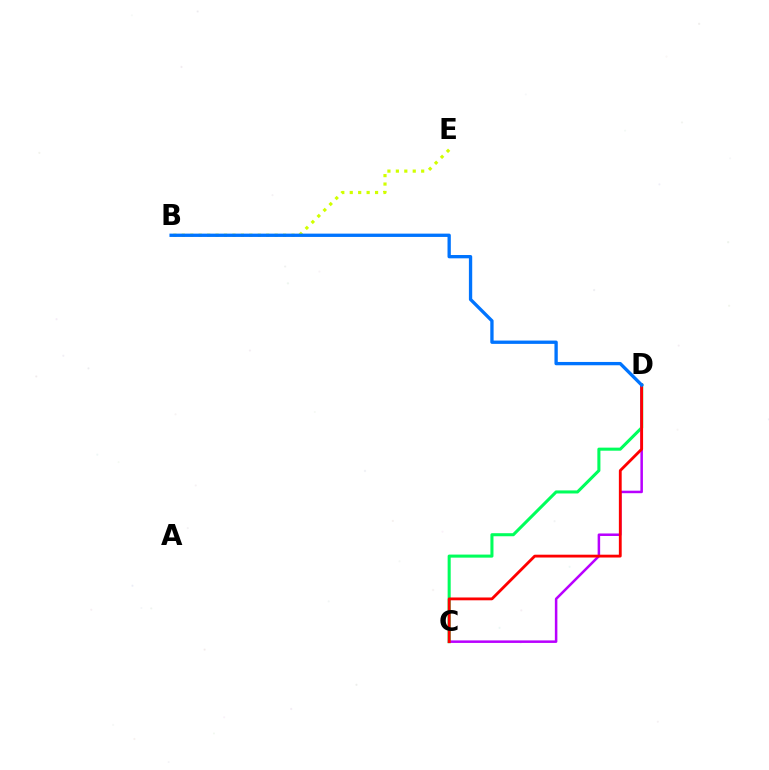{('B', 'E'): [{'color': '#d1ff00', 'line_style': 'dotted', 'thickness': 2.29}], ('C', 'D'): [{'color': '#00ff5c', 'line_style': 'solid', 'thickness': 2.2}, {'color': '#b900ff', 'line_style': 'solid', 'thickness': 1.81}, {'color': '#ff0000', 'line_style': 'solid', 'thickness': 2.03}], ('B', 'D'): [{'color': '#0074ff', 'line_style': 'solid', 'thickness': 2.39}]}